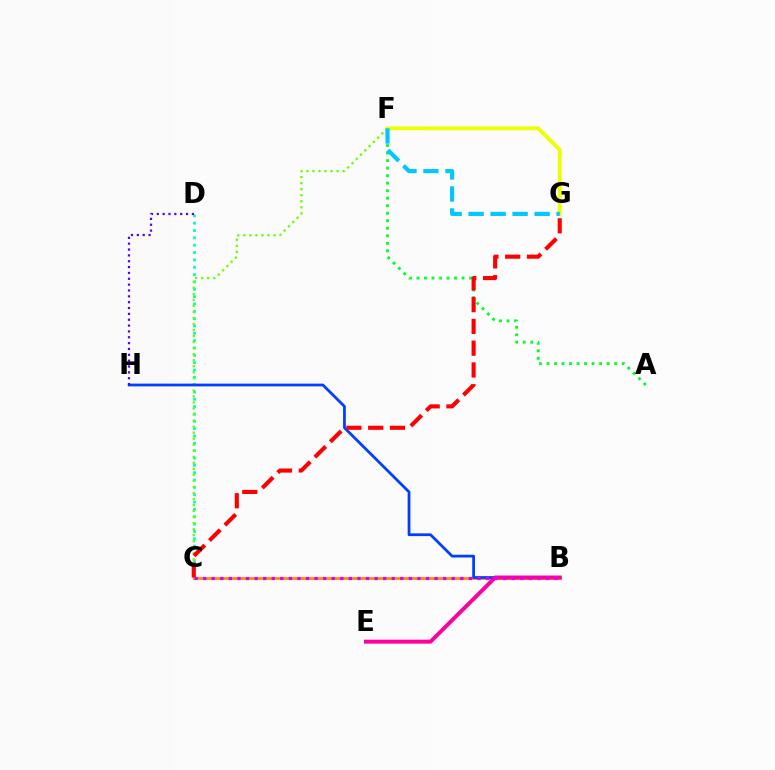{('B', 'C'): [{'color': '#ff8800', 'line_style': 'solid', 'thickness': 1.98}, {'color': '#d600ff', 'line_style': 'dotted', 'thickness': 2.33}], ('C', 'D'): [{'color': '#00ffaf', 'line_style': 'dotted', 'thickness': 1.99}], ('C', 'F'): [{'color': '#66ff00', 'line_style': 'dotted', 'thickness': 1.64}], ('B', 'H'): [{'color': '#003fff', 'line_style': 'solid', 'thickness': 1.99}], ('A', 'F'): [{'color': '#00ff27', 'line_style': 'dotted', 'thickness': 2.04}], ('F', 'G'): [{'color': '#eeff00', 'line_style': 'solid', 'thickness': 2.77}, {'color': '#00c7ff', 'line_style': 'dashed', 'thickness': 2.99}], ('D', 'H'): [{'color': '#4f00ff', 'line_style': 'dotted', 'thickness': 1.59}], ('B', 'E'): [{'color': '#ff00a0', 'line_style': 'solid', 'thickness': 2.84}], ('C', 'G'): [{'color': '#ff0000', 'line_style': 'dashed', 'thickness': 2.96}]}